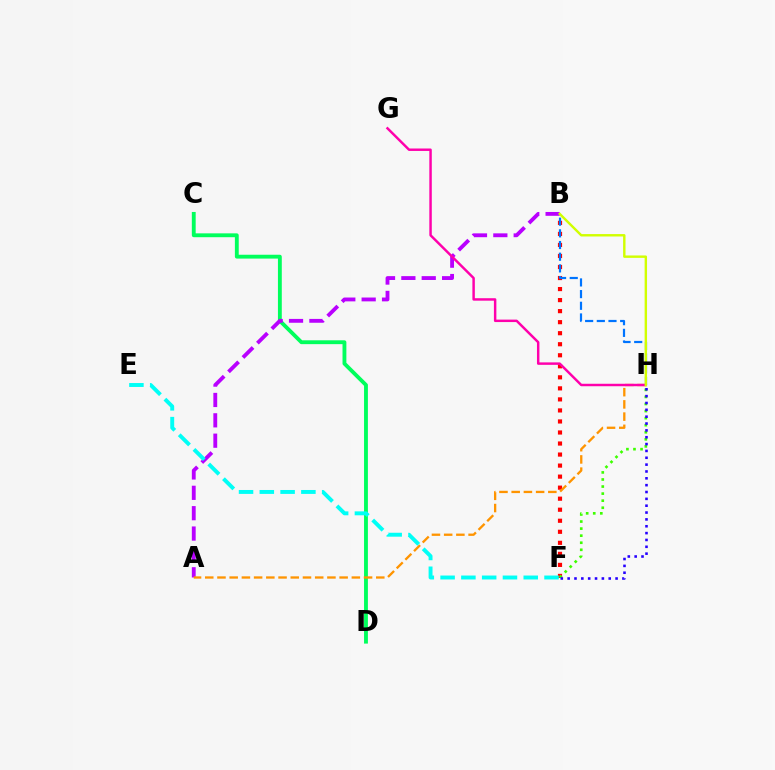{('C', 'D'): [{'color': '#00ff5c', 'line_style': 'solid', 'thickness': 2.77}], ('B', 'F'): [{'color': '#ff0000', 'line_style': 'dotted', 'thickness': 3.0}], ('F', 'H'): [{'color': '#3dff00', 'line_style': 'dotted', 'thickness': 1.92}, {'color': '#2500ff', 'line_style': 'dotted', 'thickness': 1.86}], ('B', 'H'): [{'color': '#0074ff', 'line_style': 'dashed', 'thickness': 1.59}, {'color': '#d1ff00', 'line_style': 'solid', 'thickness': 1.73}], ('A', 'B'): [{'color': '#b900ff', 'line_style': 'dashed', 'thickness': 2.77}], ('A', 'H'): [{'color': '#ff9400', 'line_style': 'dashed', 'thickness': 1.66}], ('G', 'H'): [{'color': '#ff00ac', 'line_style': 'solid', 'thickness': 1.77}], ('E', 'F'): [{'color': '#00fff6', 'line_style': 'dashed', 'thickness': 2.82}]}